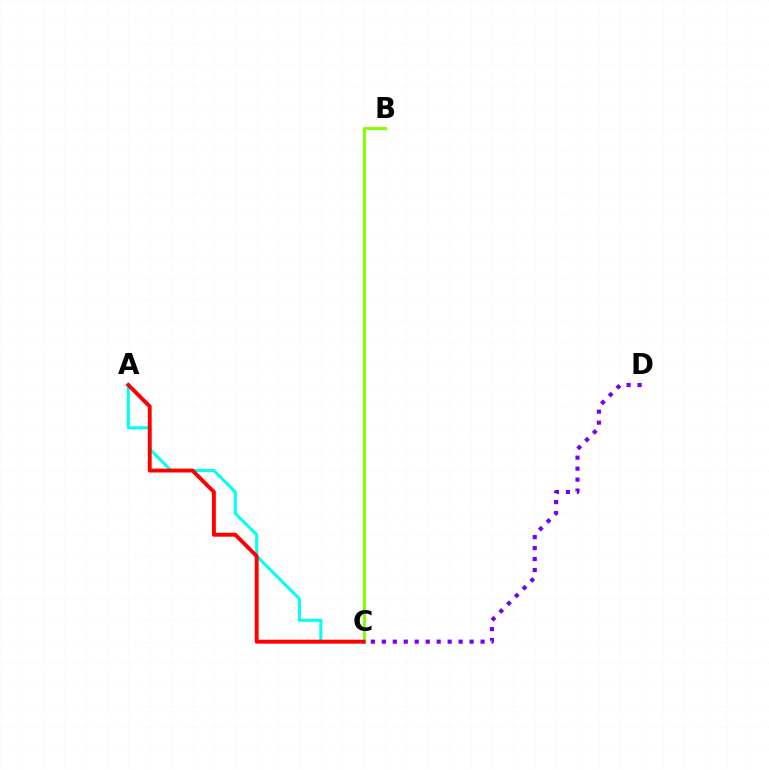{('A', 'C'): [{'color': '#00fff6', 'line_style': 'solid', 'thickness': 2.19}, {'color': '#ff0000', 'line_style': 'solid', 'thickness': 2.82}], ('B', 'C'): [{'color': '#84ff00', 'line_style': 'solid', 'thickness': 2.2}], ('C', 'D'): [{'color': '#7200ff', 'line_style': 'dotted', 'thickness': 2.98}]}